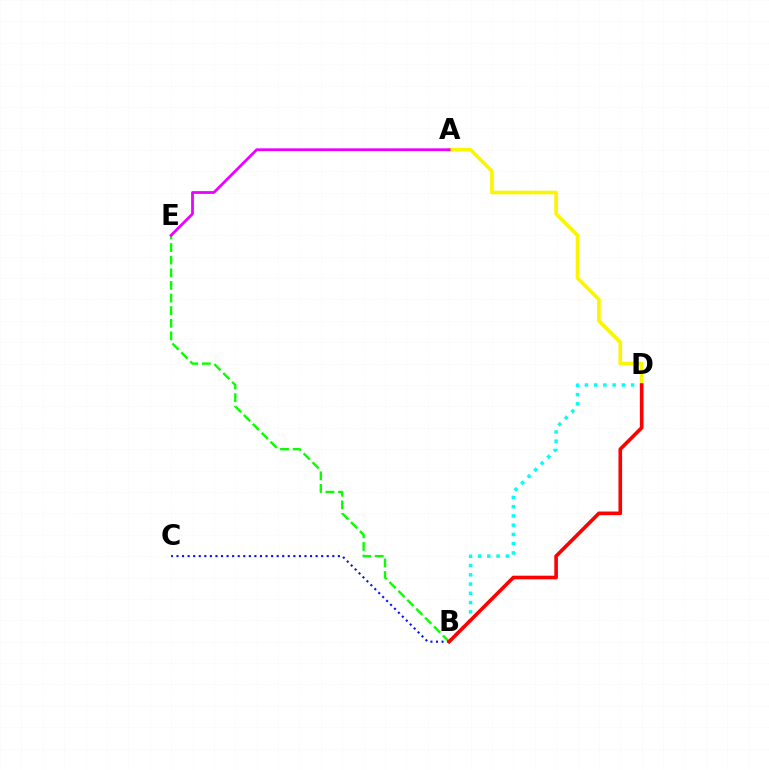{('A', 'D'): [{'color': '#fcf500', 'line_style': 'solid', 'thickness': 2.62}], ('B', 'E'): [{'color': '#08ff00', 'line_style': 'dashed', 'thickness': 1.71}], ('B', 'C'): [{'color': '#0010ff', 'line_style': 'dotted', 'thickness': 1.51}], ('B', 'D'): [{'color': '#00fff6', 'line_style': 'dotted', 'thickness': 2.51}, {'color': '#ff0000', 'line_style': 'solid', 'thickness': 2.61}], ('A', 'E'): [{'color': '#ee00ff', 'line_style': 'solid', 'thickness': 2.0}]}